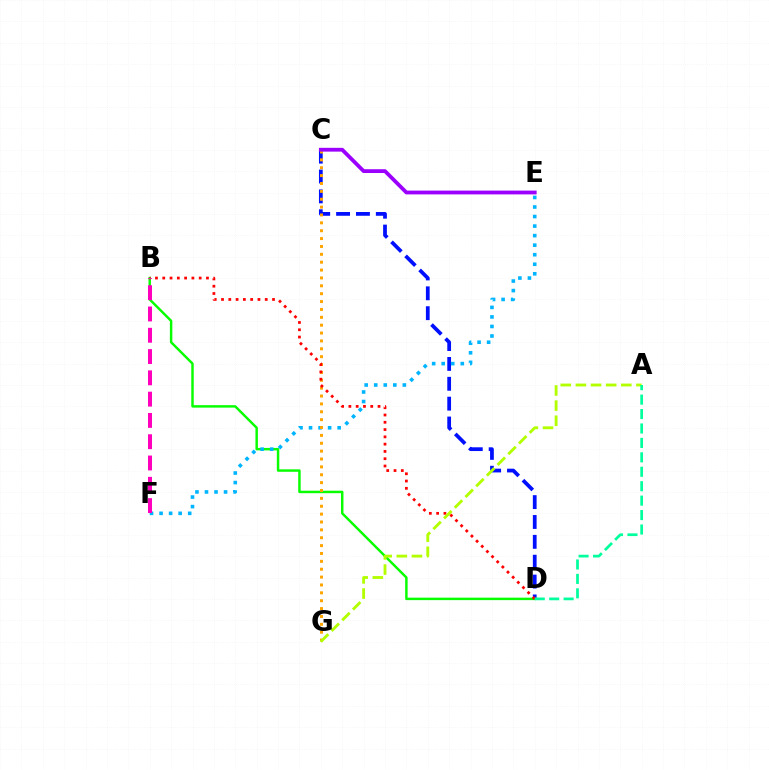{('C', 'D'): [{'color': '#0010ff', 'line_style': 'dashed', 'thickness': 2.7}], ('B', 'D'): [{'color': '#08ff00', 'line_style': 'solid', 'thickness': 1.77}, {'color': '#ff0000', 'line_style': 'dotted', 'thickness': 1.98}], ('E', 'F'): [{'color': '#00b5ff', 'line_style': 'dotted', 'thickness': 2.59}], ('C', 'G'): [{'color': '#ffa500', 'line_style': 'dotted', 'thickness': 2.14}], ('A', 'G'): [{'color': '#b3ff00', 'line_style': 'dashed', 'thickness': 2.06}], ('B', 'F'): [{'color': '#ff00bd', 'line_style': 'dashed', 'thickness': 2.89}], ('A', 'D'): [{'color': '#00ff9d', 'line_style': 'dashed', 'thickness': 1.96}], ('C', 'E'): [{'color': '#9b00ff', 'line_style': 'solid', 'thickness': 2.73}]}